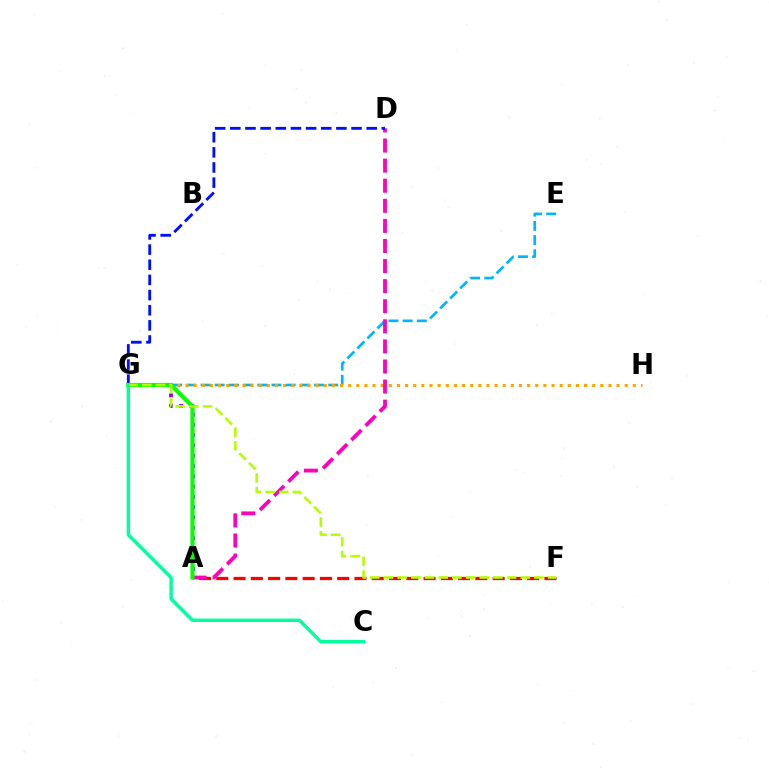{('E', 'G'): [{'color': '#00b5ff', 'line_style': 'dashed', 'thickness': 1.93}], ('A', 'F'): [{'color': '#ff0000', 'line_style': 'dashed', 'thickness': 2.35}], ('G', 'H'): [{'color': '#ffa500', 'line_style': 'dotted', 'thickness': 2.21}], ('A', 'D'): [{'color': '#ff00bd', 'line_style': 'dashed', 'thickness': 2.73}], ('A', 'G'): [{'color': '#9b00ff', 'line_style': 'dotted', 'thickness': 2.8}, {'color': '#08ff00', 'line_style': 'solid', 'thickness': 3.0}], ('D', 'G'): [{'color': '#0010ff', 'line_style': 'dashed', 'thickness': 2.06}], ('F', 'G'): [{'color': '#b3ff00', 'line_style': 'dashed', 'thickness': 1.86}], ('C', 'G'): [{'color': '#00ff9d', 'line_style': 'solid', 'thickness': 2.45}]}